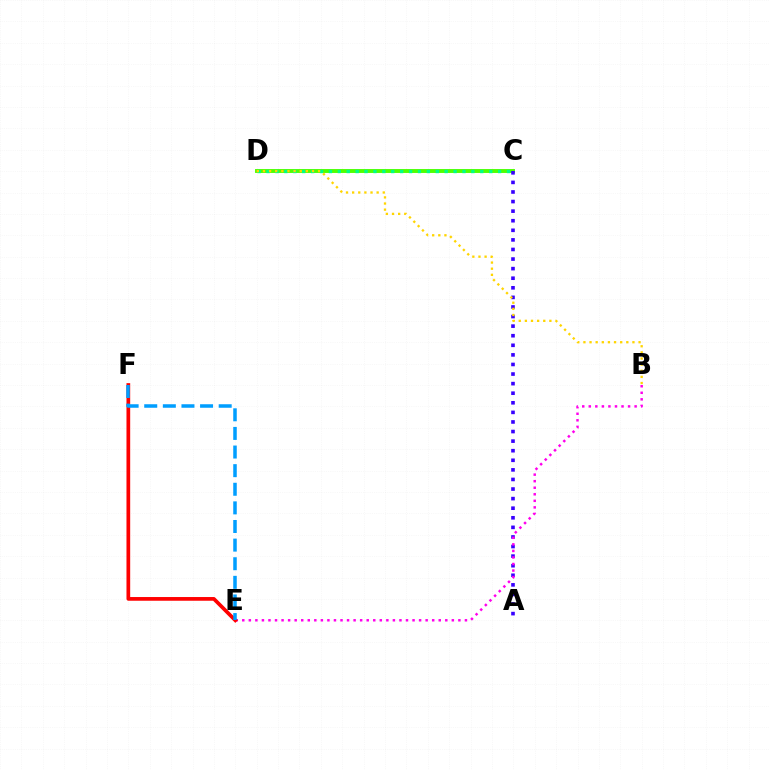{('C', 'D'): [{'color': '#4fff00', 'line_style': 'solid', 'thickness': 2.81}, {'color': '#00ff86', 'line_style': 'dotted', 'thickness': 2.42}], ('A', 'C'): [{'color': '#3700ff', 'line_style': 'dotted', 'thickness': 2.6}], ('B', 'E'): [{'color': '#ff00ed', 'line_style': 'dotted', 'thickness': 1.78}], ('B', 'D'): [{'color': '#ffd500', 'line_style': 'dotted', 'thickness': 1.66}], ('E', 'F'): [{'color': '#ff0000', 'line_style': 'solid', 'thickness': 2.67}, {'color': '#009eff', 'line_style': 'dashed', 'thickness': 2.53}]}